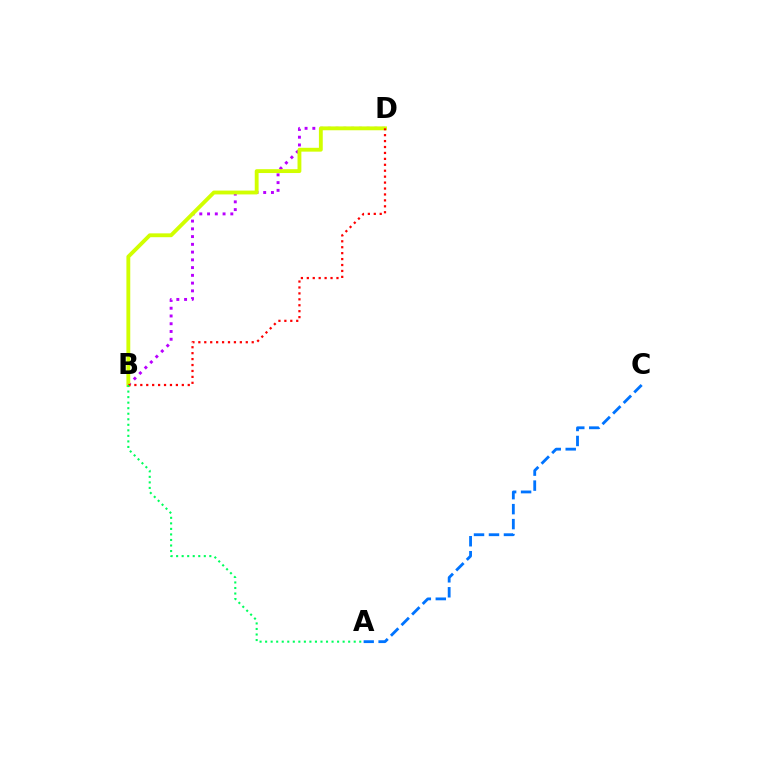{('B', 'D'): [{'color': '#b900ff', 'line_style': 'dotted', 'thickness': 2.11}, {'color': '#d1ff00', 'line_style': 'solid', 'thickness': 2.77}, {'color': '#ff0000', 'line_style': 'dotted', 'thickness': 1.61}], ('A', 'C'): [{'color': '#0074ff', 'line_style': 'dashed', 'thickness': 2.03}], ('A', 'B'): [{'color': '#00ff5c', 'line_style': 'dotted', 'thickness': 1.5}]}